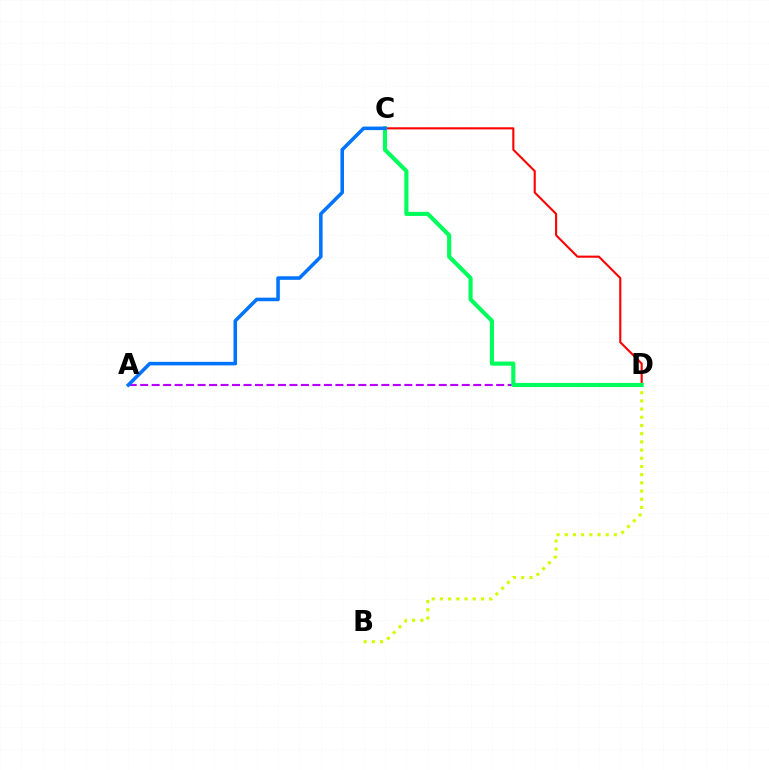{('A', 'D'): [{'color': '#b900ff', 'line_style': 'dashed', 'thickness': 1.56}], ('C', 'D'): [{'color': '#ff0000', 'line_style': 'solid', 'thickness': 1.52}, {'color': '#00ff5c', 'line_style': 'solid', 'thickness': 2.97}], ('B', 'D'): [{'color': '#d1ff00', 'line_style': 'dotted', 'thickness': 2.23}], ('A', 'C'): [{'color': '#0074ff', 'line_style': 'solid', 'thickness': 2.55}]}